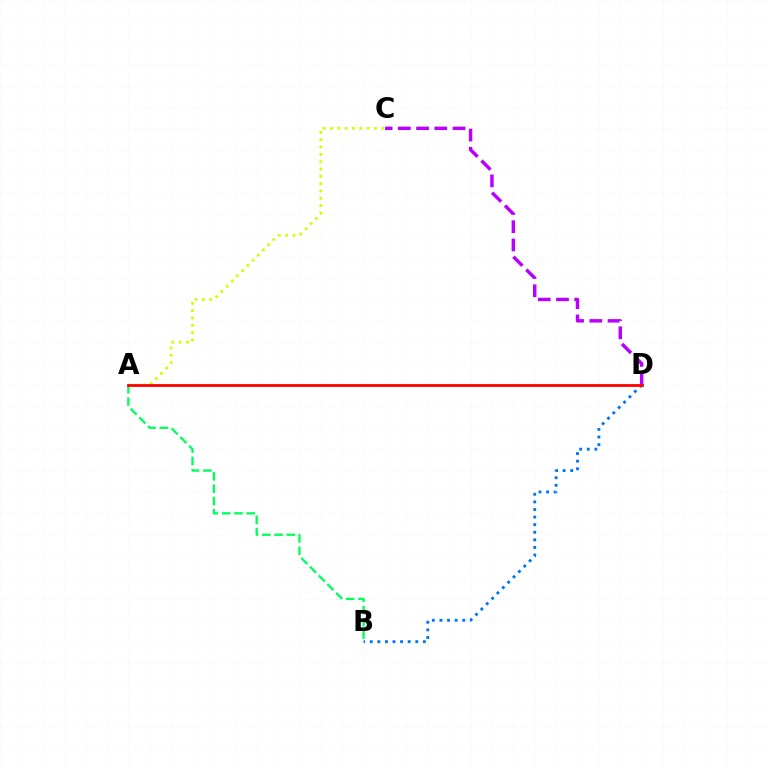{('A', 'C'): [{'color': '#d1ff00', 'line_style': 'dotted', 'thickness': 1.99}], ('A', 'B'): [{'color': '#00ff5c', 'line_style': 'dashed', 'thickness': 1.67}], ('B', 'D'): [{'color': '#0074ff', 'line_style': 'dotted', 'thickness': 2.06}], ('C', 'D'): [{'color': '#b900ff', 'line_style': 'dashed', 'thickness': 2.48}], ('A', 'D'): [{'color': '#ff0000', 'line_style': 'solid', 'thickness': 2.01}]}